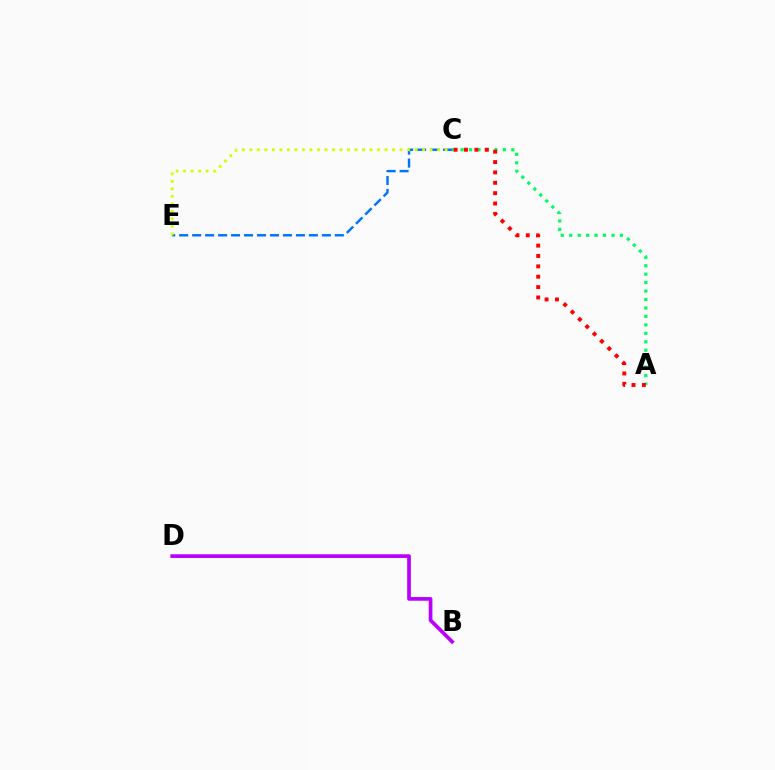{('A', 'C'): [{'color': '#00ff5c', 'line_style': 'dotted', 'thickness': 2.3}, {'color': '#ff0000', 'line_style': 'dotted', 'thickness': 2.82}], ('B', 'D'): [{'color': '#b900ff', 'line_style': 'solid', 'thickness': 2.66}], ('C', 'E'): [{'color': '#0074ff', 'line_style': 'dashed', 'thickness': 1.76}, {'color': '#d1ff00', 'line_style': 'dotted', 'thickness': 2.04}]}